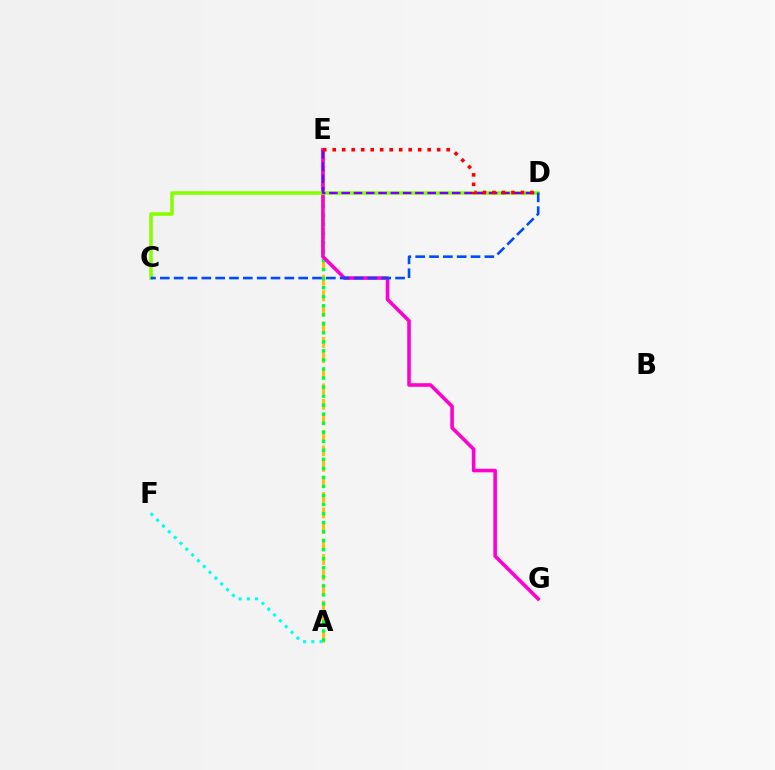{('A', 'F'): [{'color': '#00fff6', 'line_style': 'dotted', 'thickness': 2.23}], ('A', 'E'): [{'color': '#ffbd00', 'line_style': 'dashed', 'thickness': 2.11}, {'color': '#00ff39', 'line_style': 'dotted', 'thickness': 2.45}], ('E', 'G'): [{'color': '#ff00cf', 'line_style': 'solid', 'thickness': 2.58}], ('C', 'D'): [{'color': '#84ff00', 'line_style': 'solid', 'thickness': 2.53}, {'color': '#004bff', 'line_style': 'dashed', 'thickness': 1.88}], ('D', 'E'): [{'color': '#7200ff', 'line_style': 'dashed', 'thickness': 1.67}, {'color': '#ff0000', 'line_style': 'dotted', 'thickness': 2.58}]}